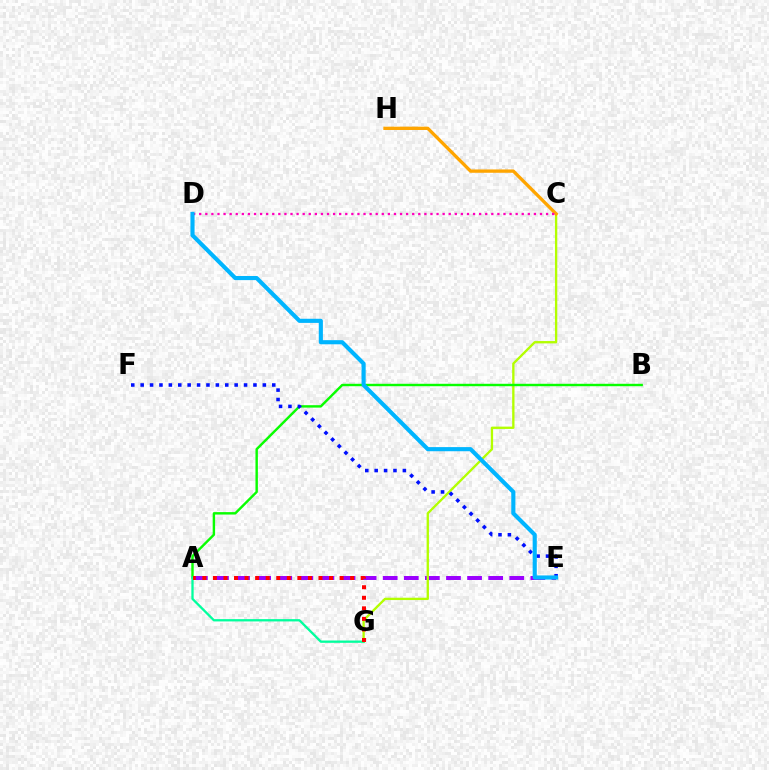{('A', 'E'): [{'color': '#9b00ff', 'line_style': 'dashed', 'thickness': 2.87}], ('C', 'G'): [{'color': '#b3ff00', 'line_style': 'solid', 'thickness': 1.68}], ('A', 'B'): [{'color': '#08ff00', 'line_style': 'solid', 'thickness': 1.74}], ('C', 'H'): [{'color': '#ffa500', 'line_style': 'solid', 'thickness': 2.39}], ('C', 'D'): [{'color': '#ff00bd', 'line_style': 'dotted', 'thickness': 1.65}], ('A', 'G'): [{'color': '#00ff9d', 'line_style': 'solid', 'thickness': 1.66}, {'color': '#ff0000', 'line_style': 'dotted', 'thickness': 2.87}], ('E', 'F'): [{'color': '#0010ff', 'line_style': 'dotted', 'thickness': 2.55}], ('D', 'E'): [{'color': '#00b5ff', 'line_style': 'solid', 'thickness': 2.97}]}